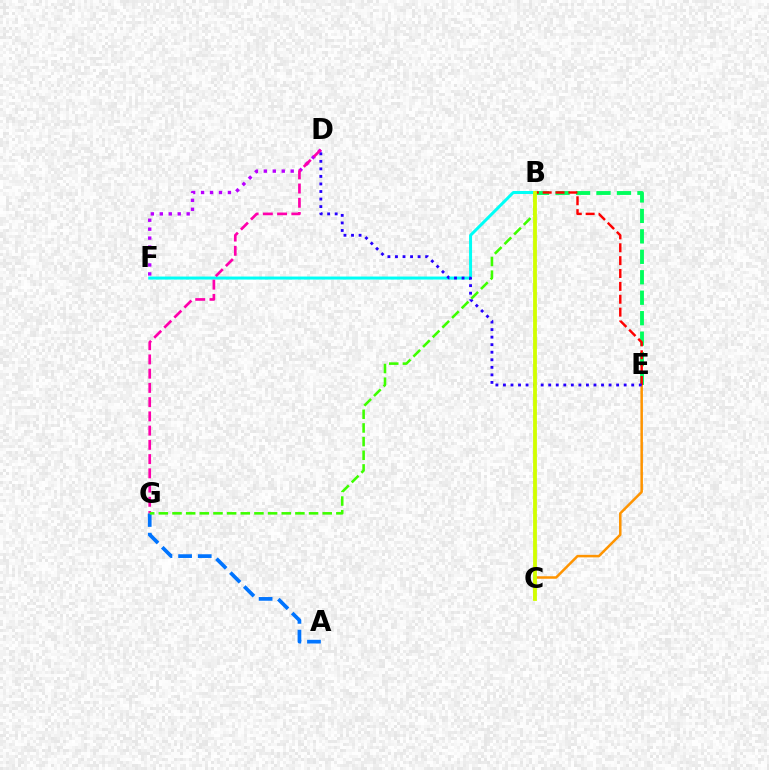{('B', 'E'): [{'color': '#00ff5c', 'line_style': 'dashed', 'thickness': 2.78}, {'color': '#ff0000', 'line_style': 'dashed', 'thickness': 1.75}], ('C', 'E'): [{'color': '#ff9400', 'line_style': 'solid', 'thickness': 1.81}], ('D', 'F'): [{'color': '#b900ff', 'line_style': 'dotted', 'thickness': 2.43}], ('B', 'F'): [{'color': '#00fff6', 'line_style': 'solid', 'thickness': 2.16}], ('A', 'G'): [{'color': '#0074ff', 'line_style': 'dashed', 'thickness': 2.67}], ('D', 'E'): [{'color': '#2500ff', 'line_style': 'dotted', 'thickness': 2.05}], ('D', 'G'): [{'color': '#ff00ac', 'line_style': 'dashed', 'thickness': 1.93}], ('B', 'G'): [{'color': '#3dff00', 'line_style': 'dashed', 'thickness': 1.86}], ('B', 'C'): [{'color': '#d1ff00', 'line_style': 'solid', 'thickness': 2.74}]}